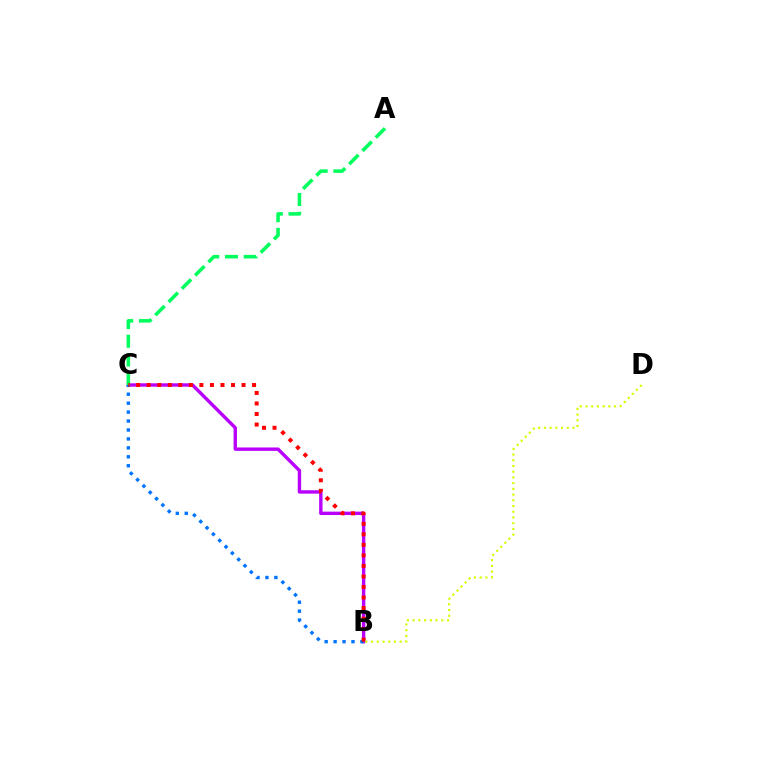{('B', 'C'): [{'color': '#b900ff', 'line_style': 'solid', 'thickness': 2.44}, {'color': '#0074ff', 'line_style': 'dotted', 'thickness': 2.43}, {'color': '#ff0000', 'line_style': 'dotted', 'thickness': 2.86}], ('A', 'C'): [{'color': '#00ff5c', 'line_style': 'dashed', 'thickness': 2.55}], ('B', 'D'): [{'color': '#d1ff00', 'line_style': 'dotted', 'thickness': 1.56}]}